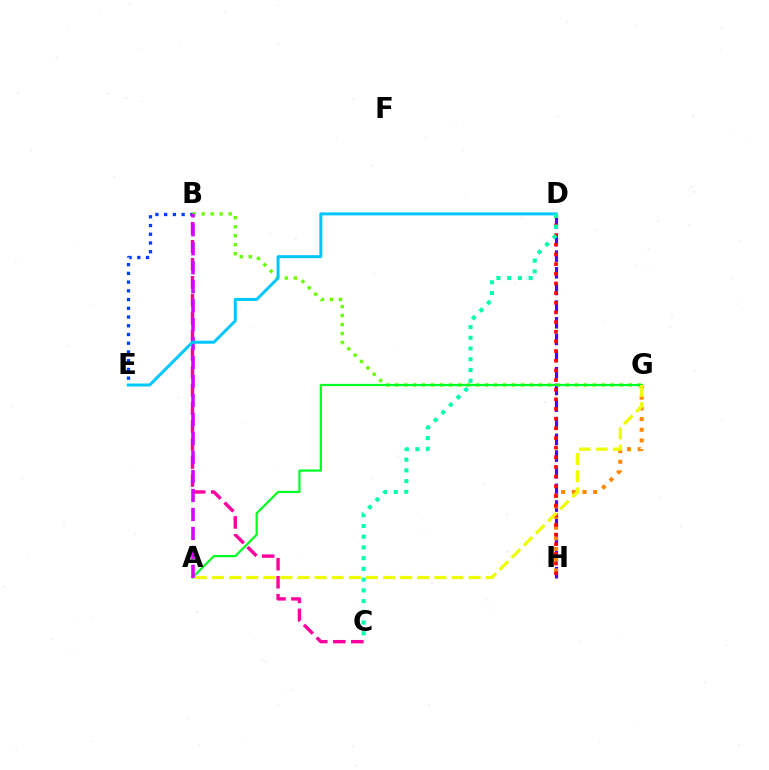{('D', 'H'): [{'color': '#4f00ff', 'line_style': 'dashed', 'thickness': 2.26}, {'color': '#ff0000', 'line_style': 'dotted', 'thickness': 2.62}], ('G', 'H'): [{'color': '#ff8800', 'line_style': 'dotted', 'thickness': 2.9}], ('B', 'E'): [{'color': '#003fff', 'line_style': 'dotted', 'thickness': 2.37}], ('B', 'G'): [{'color': '#66ff00', 'line_style': 'dotted', 'thickness': 2.44}], ('A', 'G'): [{'color': '#00ff27', 'line_style': 'solid', 'thickness': 1.6}, {'color': '#eeff00', 'line_style': 'dashed', 'thickness': 2.32}], ('B', 'C'): [{'color': '#ff00a0', 'line_style': 'dashed', 'thickness': 2.45}], ('A', 'B'): [{'color': '#d600ff', 'line_style': 'dashed', 'thickness': 2.58}], ('D', 'E'): [{'color': '#00c7ff', 'line_style': 'solid', 'thickness': 2.16}], ('C', 'D'): [{'color': '#00ffaf', 'line_style': 'dotted', 'thickness': 2.92}]}